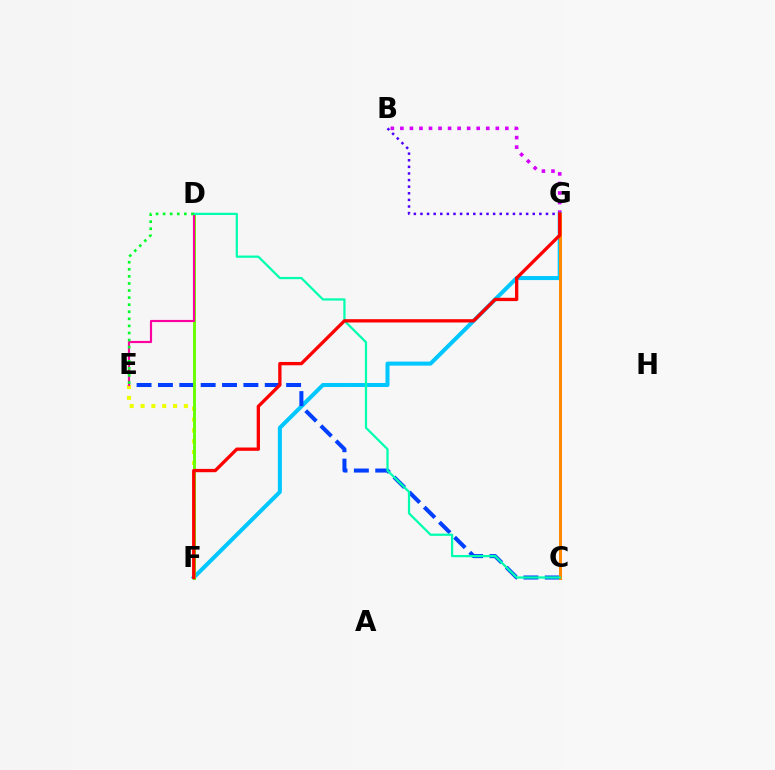{('B', 'G'): [{'color': '#d600ff', 'line_style': 'dotted', 'thickness': 2.59}, {'color': '#4f00ff', 'line_style': 'dotted', 'thickness': 1.79}], ('F', 'G'): [{'color': '#00c7ff', 'line_style': 'solid', 'thickness': 2.91}, {'color': '#ff0000', 'line_style': 'solid', 'thickness': 2.38}], ('C', 'E'): [{'color': '#003fff', 'line_style': 'dashed', 'thickness': 2.9}], ('E', 'F'): [{'color': '#eeff00', 'line_style': 'dotted', 'thickness': 2.94}], ('D', 'F'): [{'color': '#66ff00', 'line_style': 'solid', 'thickness': 2.1}], ('C', 'G'): [{'color': '#ff8800', 'line_style': 'solid', 'thickness': 2.15}], ('D', 'E'): [{'color': '#ff00a0', 'line_style': 'solid', 'thickness': 1.55}, {'color': '#00ff27', 'line_style': 'dotted', 'thickness': 1.92}], ('C', 'D'): [{'color': '#00ffaf', 'line_style': 'solid', 'thickness': 1.61}]}